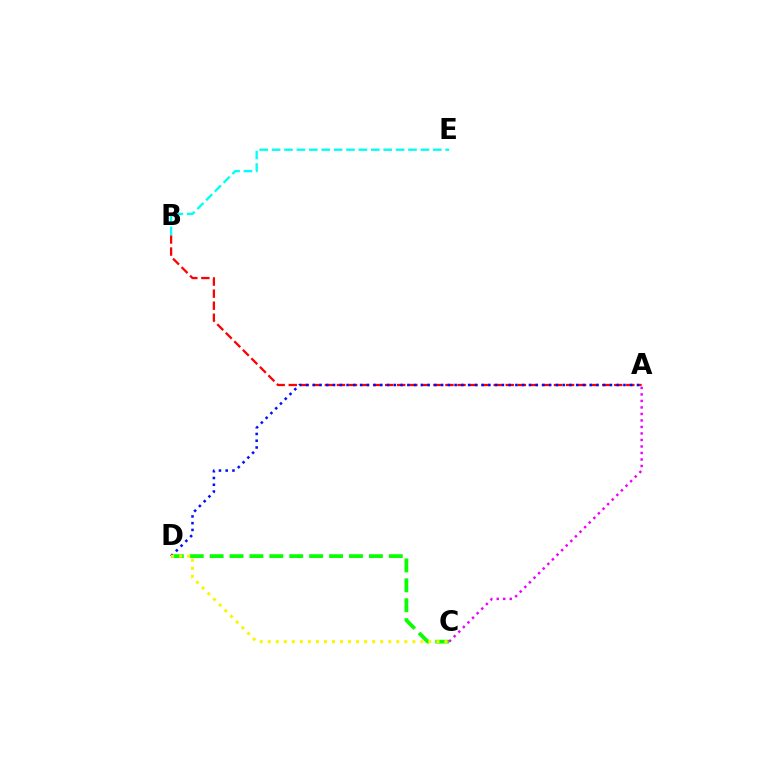{('C', 'D'): [{'color': '#08ff00', 'line_style': 'dashed', 'thickness': 2.7}, {'color': '#fcf500', 'line_style': 'dotted', 'thickness': 2.18}], ('A', 'B'): [{'color': '#ff0000', 'line_style': 'dashed', 'thickness': 1.64}], ('B', 'E'): [{'color': '#00fff6', 'line_style': 'dashed', 'thickness': 1.68}], ('A', 'D'): [{'color': '#0010ff', 'line_style': 'dotted', 'thickness': 1.83}], ('A', 'C'): [{'color': '#ee00ff', 'line_style': 'dotted', 'thickness': 1.77}]}